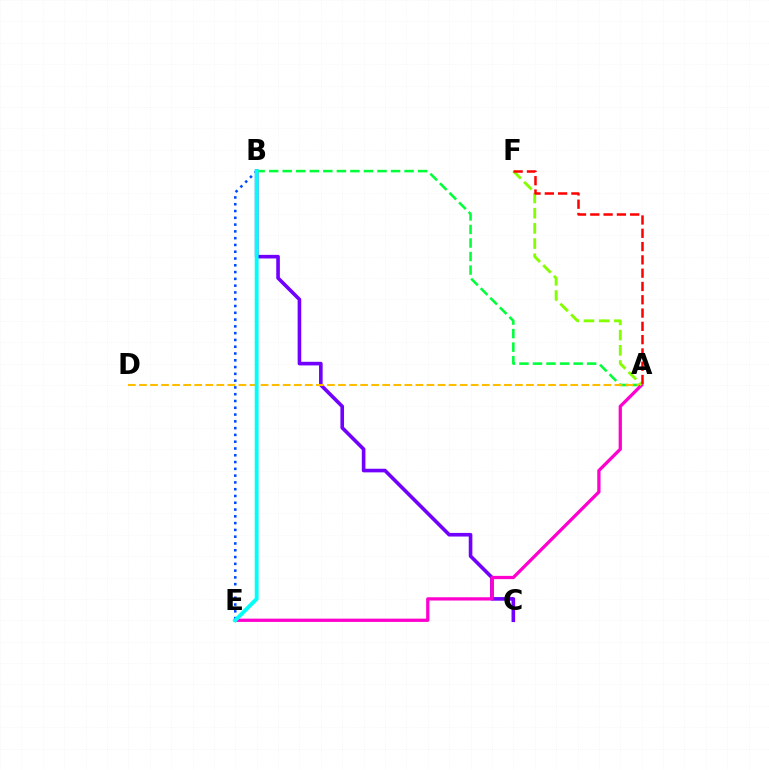{('B', 'C'): [{'color': '#7200ff', 'line_style': 'solid', 'thickness': 2.6}], ('A', 'B'): [{'color': '#00ff39', 'line_style': 'dashed', 'thickness': 1.84}], ('B', 'E'): [{'color': '#004bff', 'line_style': 'dotted', 'thickness': 1.84}, {'color': '#00fff6', 'line_style': 'solid', 'thickness': 2.78}], ('A', 'D'): [{'color': '#ffbd00', 'line_style': 'dashed', 'thickness': 1.5}], ('A', 'E'): [{'color': '#ff00cf', 'line_style': 'solid', 'thickness': 2.35}], ('A', 'F'): [{'color': '#84ff00', 'line_style': 'dashed', 'thickness': 2.07}, {'color': '#ff0000', 'line_style': 'dashed', 'thickness': 1.81}]}